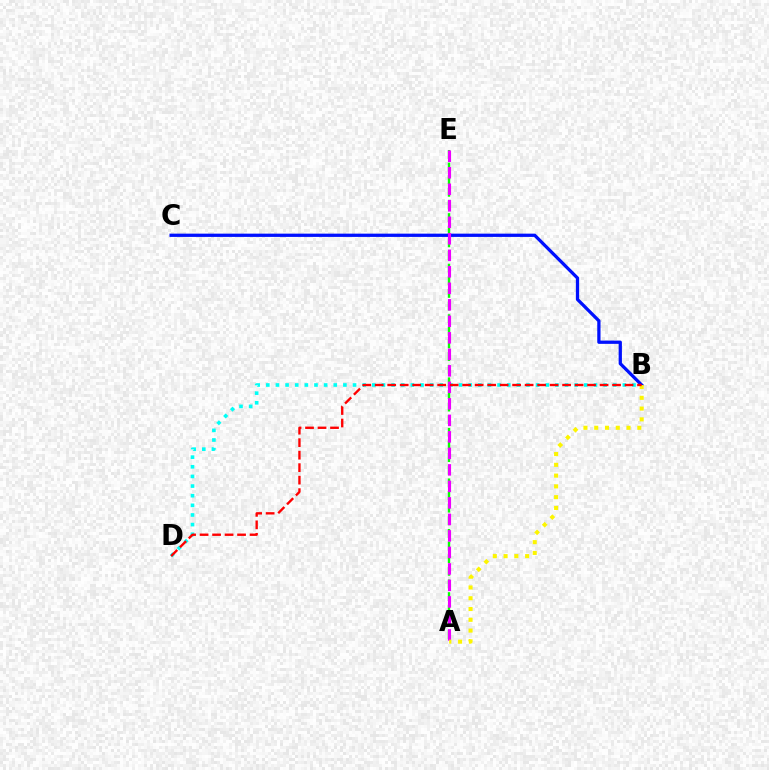{('A', 'E'): [{'color': '#08ff00', 'line_style': 'dashed', 'thickness': 1.72}, {'color': '#ee00ff', 'line_style': 'dashed', 'thickness': 2.24}], ('B', 'C'): [{'color': '#0010ff', 'line_style': 'solid', 'thickness': 2.35}], ('B', 'D'): [{'color': '#00fff6', 'line_style': 'dotted', 'thickness': 2.62}, {'color': '#ff0000', 'line_style': 'dashed', 'thickness': 1.7}], ('A', 'B'): [{'color': '#fcf500', 'line_style': 'dotted', 'thickness': 2.93}]}